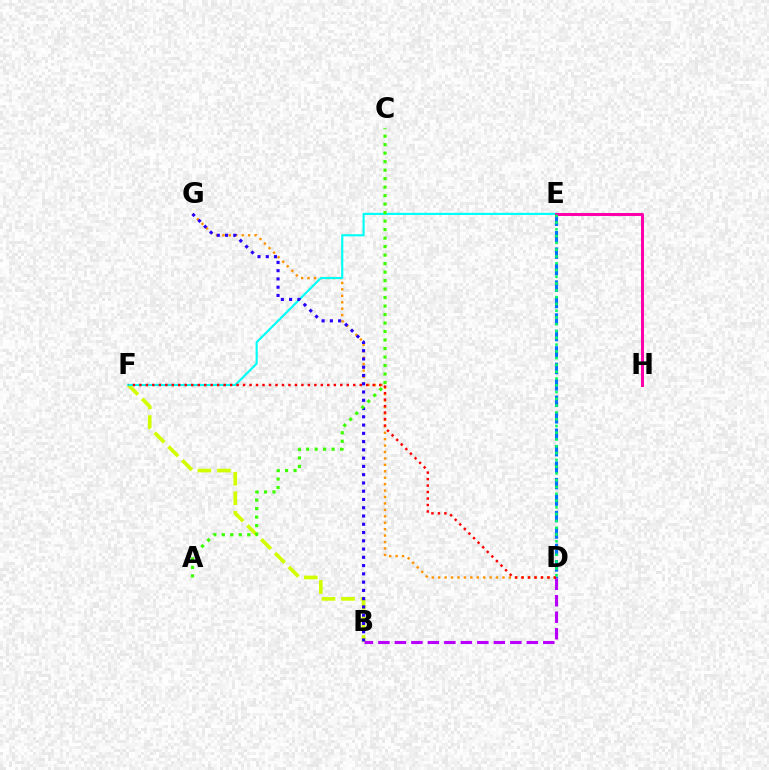{('B', 'F'): [{'color': '#d1ff00', 'line_style': 'dashed', 'thickness': 2.65}], ('D', 'G'): [{'color': '#ff9400', 'line_style': 'dotted', 'thickness': 1.75}], ('D', 'E'): [{'color': '#0074ff', 'line_style': 'dashed', 'thickness': 2.24}, {'color': '#00ff5c', 'line_style': 'dotted', 'thickness': 1.84}], ('E', 'F'): [{'color': '#00fff6', 'line_style': 'solid', 'thickness': 1.55}], ('B', 'G'): [{'color': '#2500ff', 'line_style': 'dotted', 'thickness': 2.25}], ('B', 'D'): [{'color': '#b900ff', 'line_style': 'dashed', 'thickness': 2.24}], ('A', 'C'): [{'color': '#3dff00', 'line_style': 'dotted', 'thickness': 2.31}], ('D', 'F'): [{'color': '#ff0000', 'line_style': 'dotted', 'thickness': 1.76}], ('E', 'H'): [{'color': '#ff00ac', 'line_style': 'solid', 'thickness': 2.18}]}